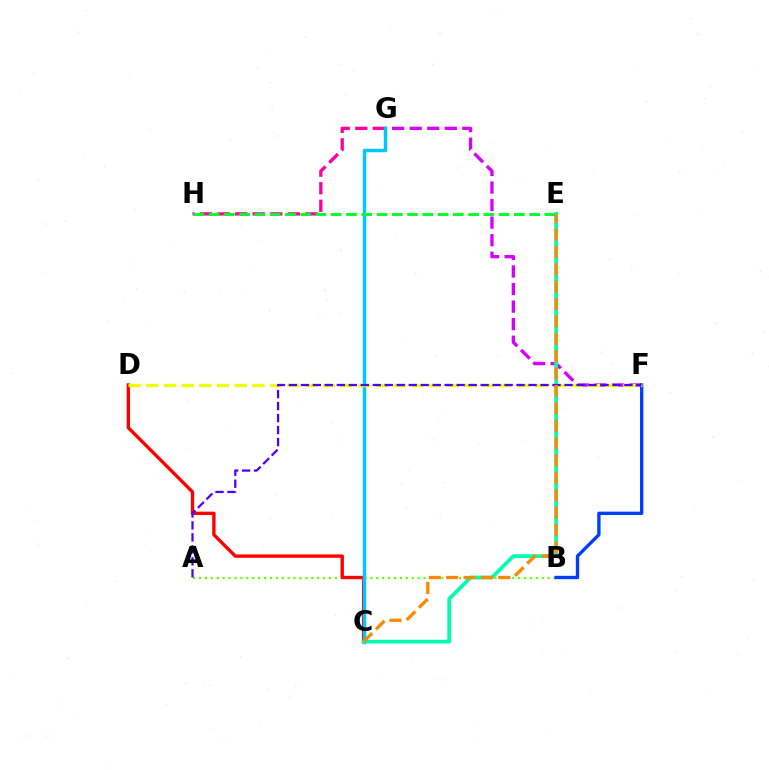{('A', 'B'): [{'color': '#66ff00', 'line_style': 'dotted', 'thickness': 1.61}], ('F', 'G'): [{'color': '#d600ff', 'line_style': 'dashed', 'thickness': 2.39}], ('C', 'D'): [{'color': '#ff0000', 'line_style': 'solid', 'thickness': 2.42}], ('G', 'H'): [{'color': '#ff00a0', 'line_style': 'dashed', 'thickness': 2.39}], ('B', 'F'): [{'color': '#003fff', 'line_style': 'solid', 'thickness': 2.42}], ('C', 'G'): [{'color': '#00c7ff', 'line_style': 'solid', 'thickness': 2.5}], ('D', 'F'): [{'color': '#eeff00', 'line_style': 'dashed', 'thickness': 2.4}], ('C', 'E'): [{'color': '#00ffaf', 'line_style': 'solid', 'thickness': 2.69}, {'color': '#ff8800', 'line_style': 'dashed', 'thickness': 2.36}], ('A', 'F'): [{'color': '#4f00ff', 'line_style': 'dashed', 'thickness': 1.63}], ('E', 'H'): [{'color': '#00ff27', 'line_style': 'dashed', 'thickness': 2.07}]}